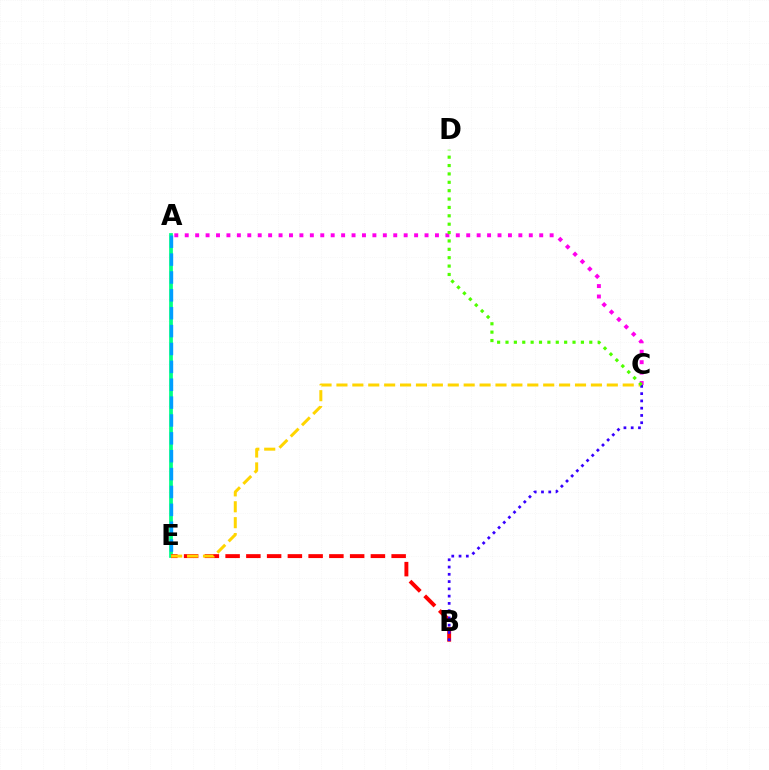{('A', 'E'): [{'color': '#00ff86', 'line_style': 'solid', 'thickness': 2.7}, {'color': '#009eff', 'line_style': 'dashed', 'thickness': 2.43}], ('B', 'E'): [{'color': '#ff0000', 'line_style': 'dashed', 'thickness': 2.82}], ('C', 'E'): [{'color': '#ffd500', 'line_style': 'dashed', 'thickness': 2.16}], ('B', 'C'): [{'color': '#3700ff', 'line_style': 'dotted', 'thickness': 1.97}], ('A', 'C'): [{'color': '#ff00ed', 'line_style': 'dotted', 'thickness': 2.83}], ('C', 'D'): [{'color': '#4fff00', 'line_style': 'dotted', 'thickness': 2.28}]}